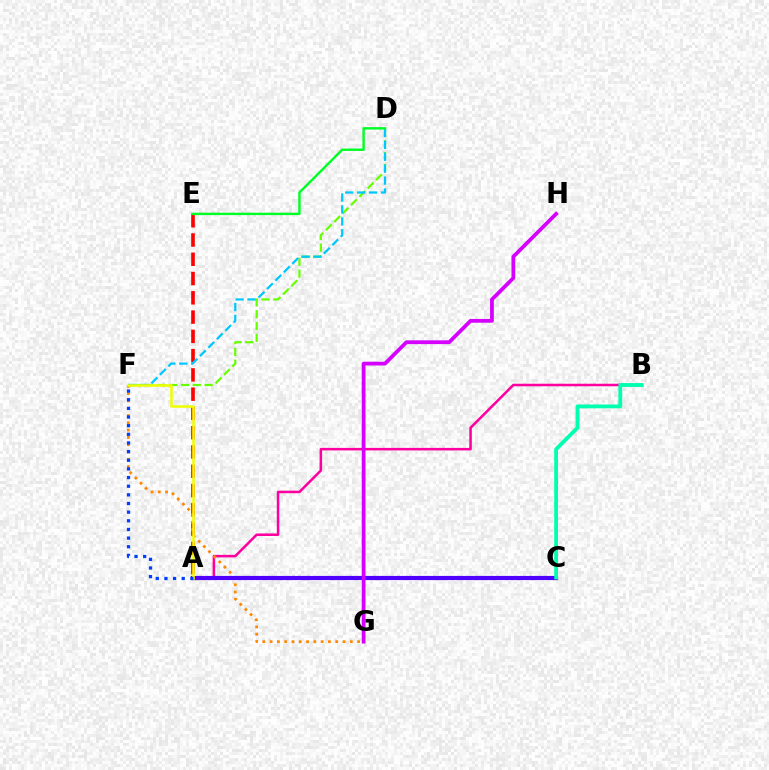{('D', 'F'): [{'color': '#66ff00', 'line_style': 'dashed', 'thickness': 1.61}, {'color': '#00c7ff', 'line_style': 'dashed', 'thickness': 1.62}], ('A', 'E'): [{'color': '#ff0000', 'line_style': 'dashed', 'thickness': 2.62}], ('A', 'B'): [{'color': '#ff00a0', 'line_style': 'solid', 'thickness': 1.82}], ('F', 'G'): [{'color': '#ff8800', 'line_style': 'dotted', 'thickness': 1.98}], ('A', 'C'): [{'color': '#4f00ff', 'line_style': 'solid', 'thickness': 2.99}], ('B', 'C'): [{'color': '#00ffaf', 'line_style': 'solid', 'thickness': 2.74}], ('G', 'H'): [{'color': '#d600ff', 'line_style': 'solid', 'thickness': 2.71}], ('A', 'F'): [{'color': '#eeff00', 'line_style': 'solid', 'thickness': 1.84}, {'color': '#003fff', 'line_style': 'dotted', 'thickness': 2.35}], ('D', 'E'): [{'color': '#00ff27', 'line_style': 'solid', 'thickness': 1.75}]}